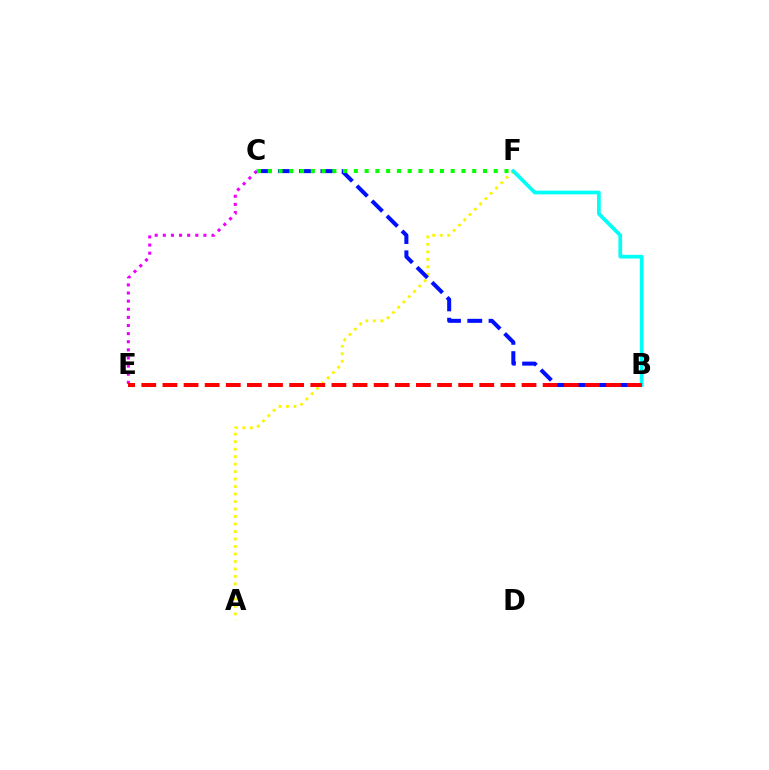{('C', 'E'): [{'color': '#ee00ff', 'line_style': 'dotted', 'thickness': 2.21}], ('A', 'F'): [{'color': '#fcf500', 'line_style': 'dotted', 'thickness': 2.03}], ('B', 'C'): [{'color': '#0010ff', 'line_style': 'dashed', 'thickness': 2.89}], ('C', 'F'): [{'color': '#08ff00', 'line_style': 'dotted', 'thickness': 2.92}], ('B', 'F'): [{'color': '#00fff6', 'line_style': 'solid', 'thickness': 2.67}], ('B', 'E'): [{'color': '#ff0000', 'line_style': 'dashed', 'thickness': 2.87}]}